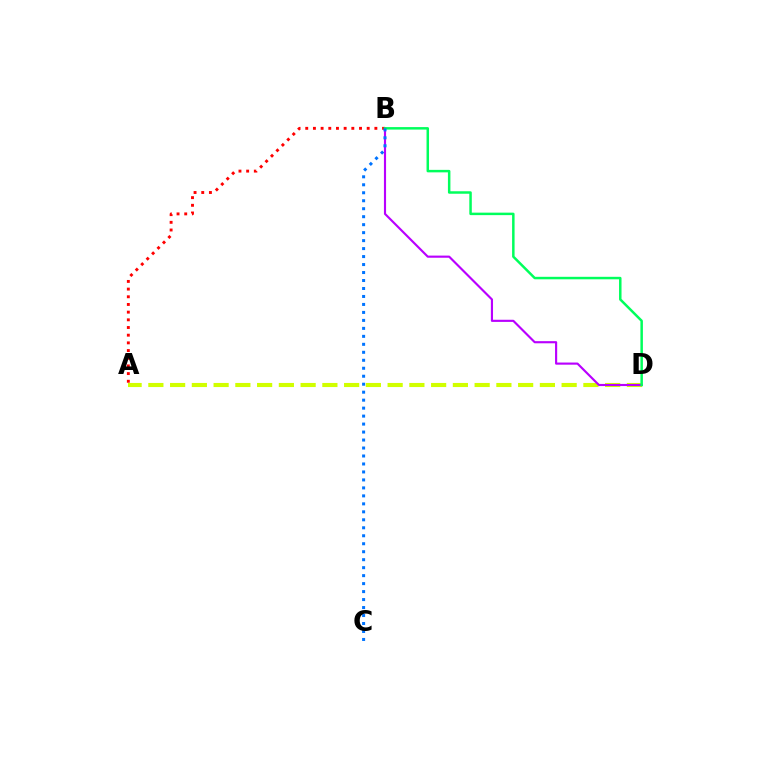{('A', 'D'): [{'color': '#d1ff00', 'line_style': 'dashed', 'thickness': 2.95}], ('B', 'D'): [{'color': '#b900ff', 'line_style': 'solid', 'thickness': 1.54}, {'color': '#00ff5c', 'line_style': 'solid', 'thickness': 1.79}], ('A', 'B'): [{'color': '#ff0000', 'line_style': 'dotted', 'thickness': 2.09}], ('B', 'C'): [{'color': '#0074ff', 'line_style': 'dotted', 'thickness': 2.17}]}